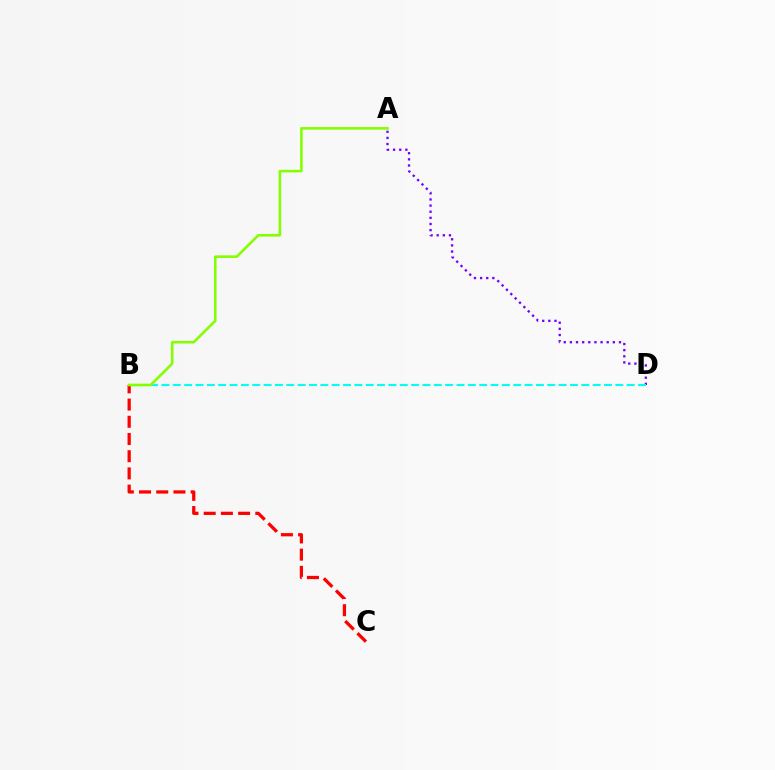{('A', 'D'): [{'color': '#7200ff', 'line_style': 'dotted', 'thickness': 1.67}], ('B', 'C'): [{'color': '#ff0000', 'line_style': 'dashed', 'thickness': 2.34}], ('B', 'D'): [{'color': '#00fff6', 'line_style': 'dashed', 'thickness': 1.54}], ('A', 'B'): [{'color': '#84ff00', 'line_style': 'solid', 'thickness': 1.86}]}